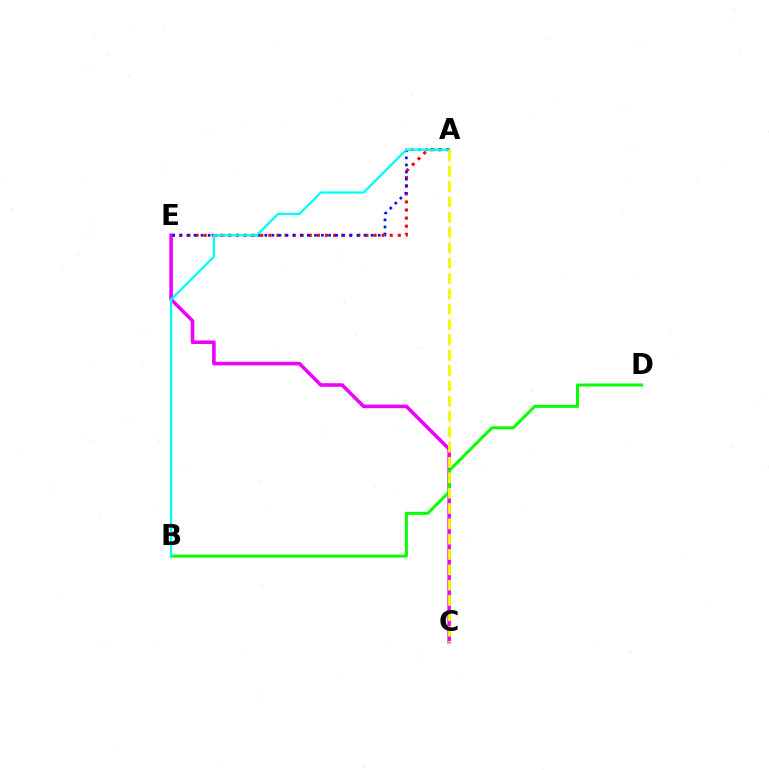{('A', 'E'): [{'color': '#ff0000', 'line_style': 'dotted', 'thickness': 2.2}, {'color': '#0010ff', 'line_style': 'dotted', 'thickness': 1.92}], ('C', 'E'): [{'color': '#ee00ff', 'line_style': 'solid', 'thickness': 2.56}], ('B', 'D'): [{'color': '#08ff00', 'line_style': 'solid', 'thickness': 2.15}], ('A', 'B'): [{'color': '#00fff6', 'line_style': 'solid', 'thickness': 1.64}], ('A', 'C'): [{'color': '#fcf500', 'line_style': 'dashed', 'thickness': 2.08}]}